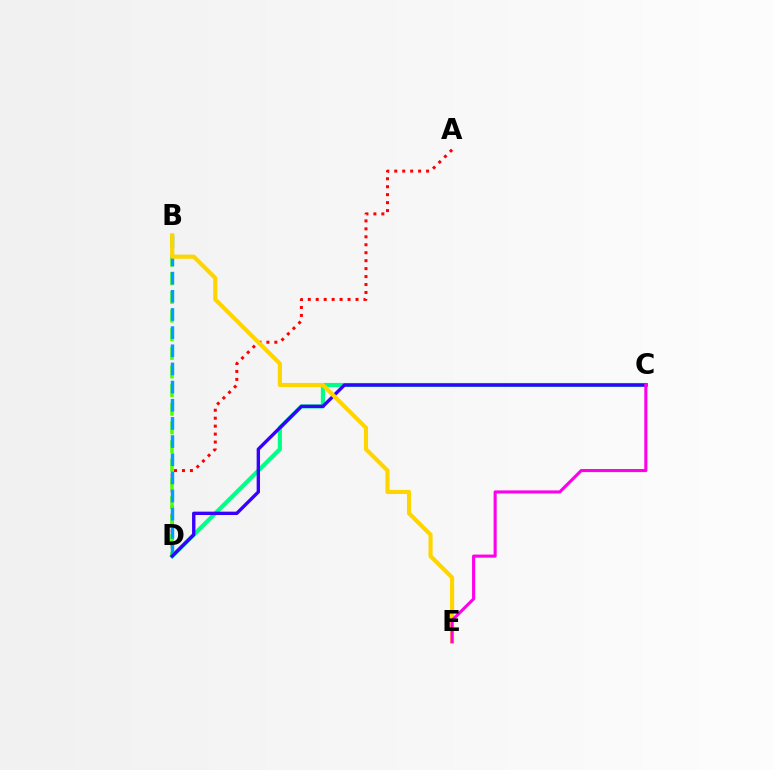{('A', 'D'): [{'color': '#ff0000', 'line_style': 'dotted', 'thickness': 2.16}], ('B', 'D'): [{'color': '#4fff00', 'line_style': 'dashed', 'thickness': 2.53}, {'color': '#009eff', 'line_style': 'dashed', 'thickness': 2.47}], ('C', 'D'): [{'color': '#00ff86', 'line_style': 'solid', 'thickness': 2.98}, {'color': '#3700ff', 'line_style': 'solid', 'thickness': 2.42}], ('B', 'E'): [{'color': '#ffd500', 'line_style': 'solid', 'thickness': 2.98}], ('C', 'E'): [{'color': '#ff00ed', 'line_style': 'solid', 'thickness': 2.22}]}